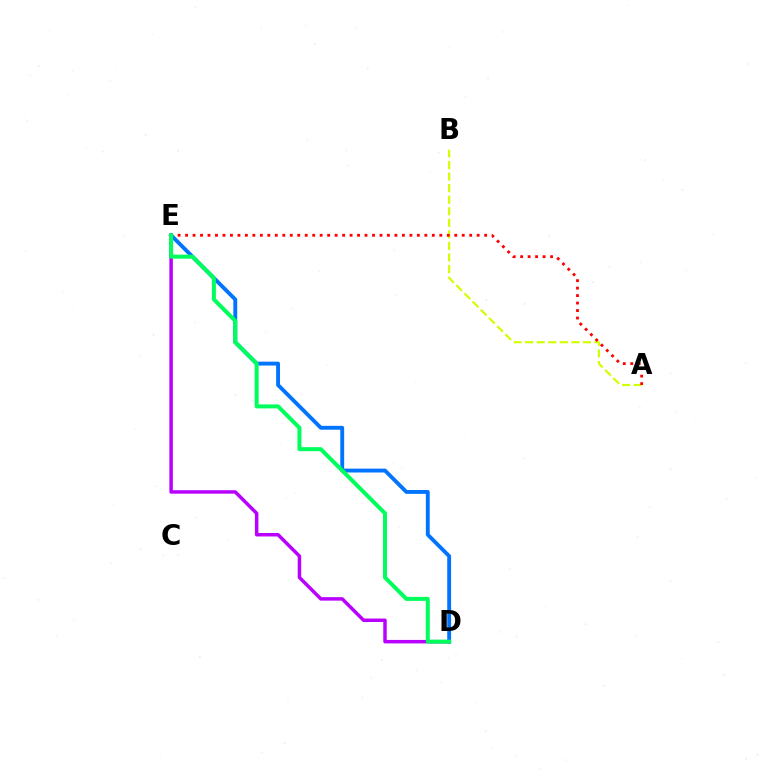{('A', 'B'): [{'color': '#d1ff00', 'line_style': 'dashed', 'thickness': 1.57}], ('D', 'E'): [{'color': '#0074ff', 'line_style': 'solid', 'thickness': 2.78}, {'color': '#b900ff', 'line_style': 'solid', 'thickness': 2.51}, {'color': '#00ff5c', 'line_style': 'solid', 'thickness': 2.88}], ('A', 'E'): [{'color': '#ff0000', 'line_style': 'dotted', 'thickness': 2.03}]}